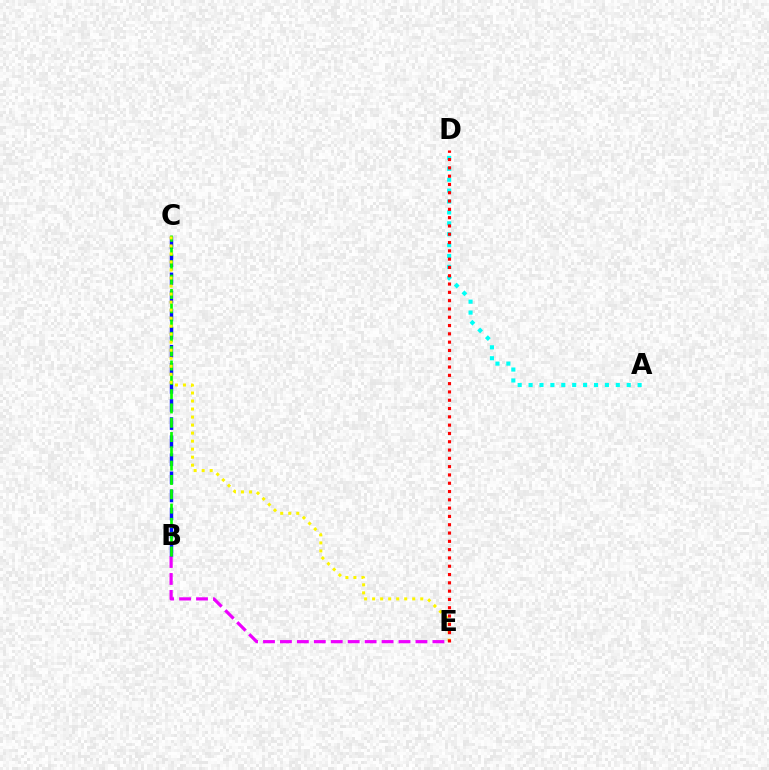{('B', 'E'): [{'color': '#ee00ff', 'line_style': 'dashed', 'thickness': 2.3}], ('B', 'C'): [{'color': '#0010ff', 'line_style': 'dashed', 'thickness': 2.46}, {'color': '#08ff00', 'line_style': 'dashed', 'thickness': 1.94}], ('A', 'D'): [{'color': '#00fff6', 'line_style': 'dotted', 'thickness': 2.96}], ('C', 'E'): [{'color': '#fcf500', 'line_style': 'dotted', 'thickness': 2.18}], ('D', 'E'): [{'color': '#ff0000', 'line_style': 'dotted', 'thickness': 2.25}]}